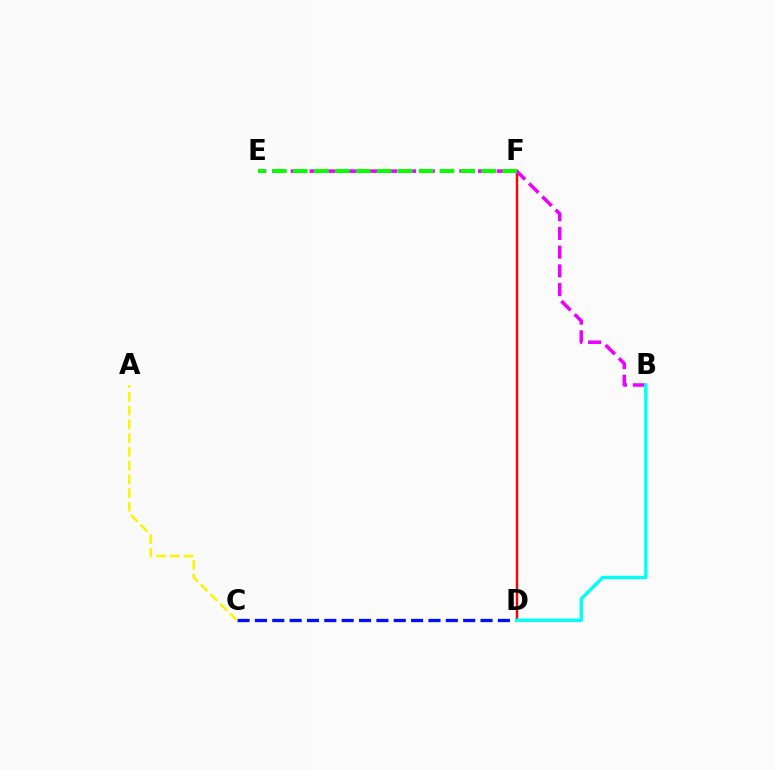{('D', 'F'): [{'color': '#ff0000', 'line_style': 'solid', 'thickness': 1.73}], ('C', 'D'): [{'color': '#0010ff', 'line_style': 'dashed', 'thickness': 2.36}], ('B', 'E'): [{'color': '#ee00ff', 'line_style': 'dashed', 'thickness': 2.54}], ('B', 'D'): [{'color': '#00fff6', 'line_style': 'solid', 'thickness': 2.45}], ('A', 'C'): [{'color': '#fcf500', 'line_style': 'dashed', 'thickness': 1.87}], ('E', 'F'): [{'color': '#08ff00', 'line_style': 'dashed', 'thickness': 2.84}]}